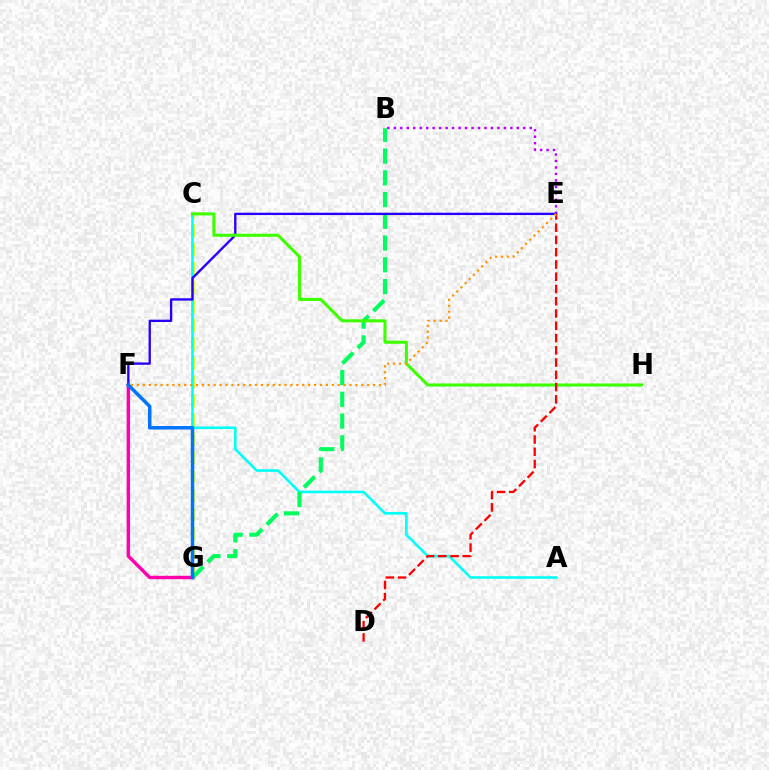{('B', 'E'): [{'color': '#b900ff', 'line_style': 'dotted', 'thickness': 1.76}], ('C', 'G'): [{'color': '#d1ff00', 'line_style': 'dashed', 'thickness': 2.57}], ('A', 'C'): [{'color': '#00fff6', 'line_style': 'solid', 'thickness': 1.87}], ('B', 'G'): [{'color': '#00ff5c', 'line_style': 'dashed', 'thickness': 2.95}], ('F', 'G'): [{'color': '#ff00ac', 'line_style': 'solid', 'thickness': 2.47}, {'color': '#0074ff', 'line_style': 'solid', 'thickness': 2.53}], ('E', 'F'): [{'color': '#2500ff', 'line_style': 'solid', 'thickness': 1.68}, {'color': '#ff9400', 'line_style': 'dotted', 'thickness': 1.6}], ('C', 'H'): [{'color': '#3dff00', 'line_style': 'solid', 'thickness': 2.2}], ('D', 'E'): [{'color': '#ff0000', 'line_style': 'dashed', 'thickness': 1.67}]}